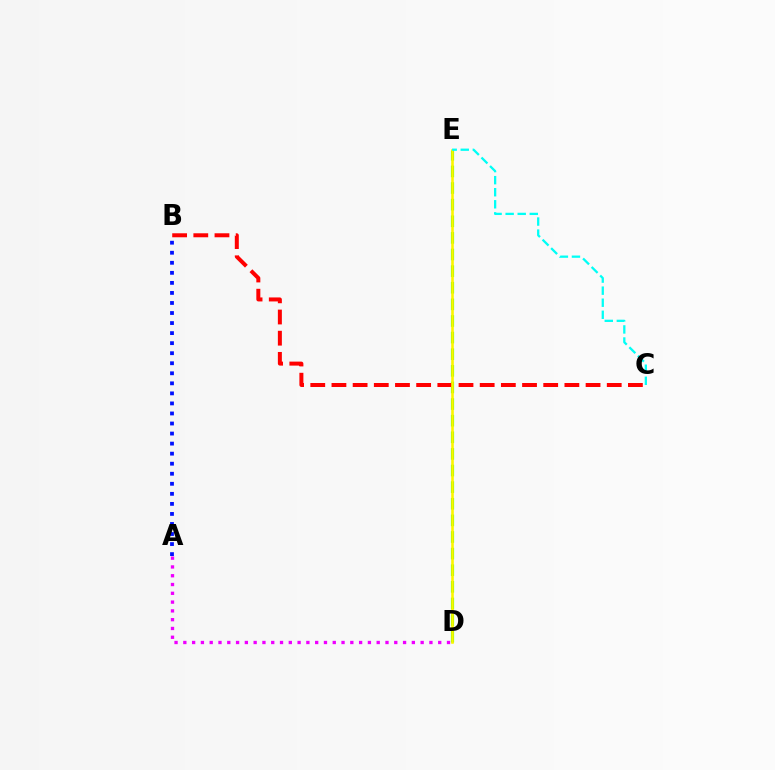{('D', 'E'): [{'color': '#08ff00', 'line_style': 'dashed', 'thickness': 2.26}, {'color': '#fcf500', 'line_style': 'solid', 'thickness': 1.88}], ('B', 'C'): [{'color': '#ff0000', 'line_style': 'dashed', 'thickness': 2.88}], ('A', 'B'): [{'color': '#0010ff', 'line_style': 'dotted', 'thickness': 2.73}], ('C', 'E'): [{'color': '#00fff6', 'line_style': 'dashed', 'thickness': 1.64}], ('A', 'D'): [{'color': '#ee00ff', 'line_style': 'dotted', 'thickness': 2.39}]}